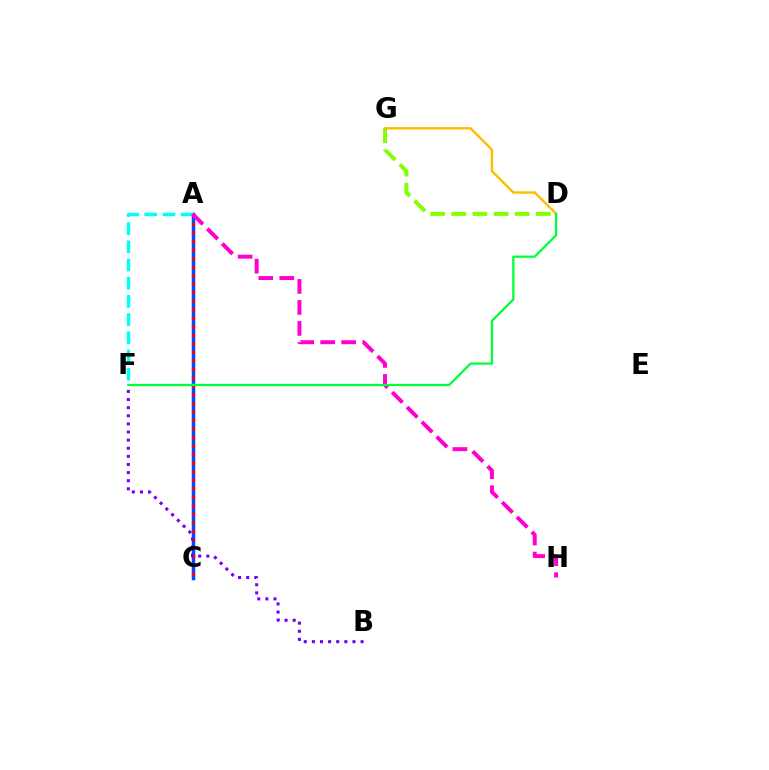{('A', 'C'): [{'color': '#004bff', 'line_style': 'solid', 'thickness': 2.52}, {'color': '#ff0000', 'line_style': 'dotted', 'thickness': 2.32}], ('A', 'F'): [{'color': '#00fff6', 'line_style': 'dashed', 'thickness': 2.47}], ('D', 'G'): [{'color': '#84ff00', 'line_style': 'dashed', 'thickness': 2.87}, {'color': '#ffbd00', 'line_style': 'solid', 'thickness': 1.76}], ('A', 'H'): [{'color': '#ff00cf', 'line_style': 'dashed', 'thickness': 2.85}], ('D', 'F'): [{'color': '#00ff39', 'line_style': 'solid', 'thickness': 1.62}], ('B', 'F'): [{'color': '#7200ff', 'line_style': 'dotted', 'thickness': 2.21}]}